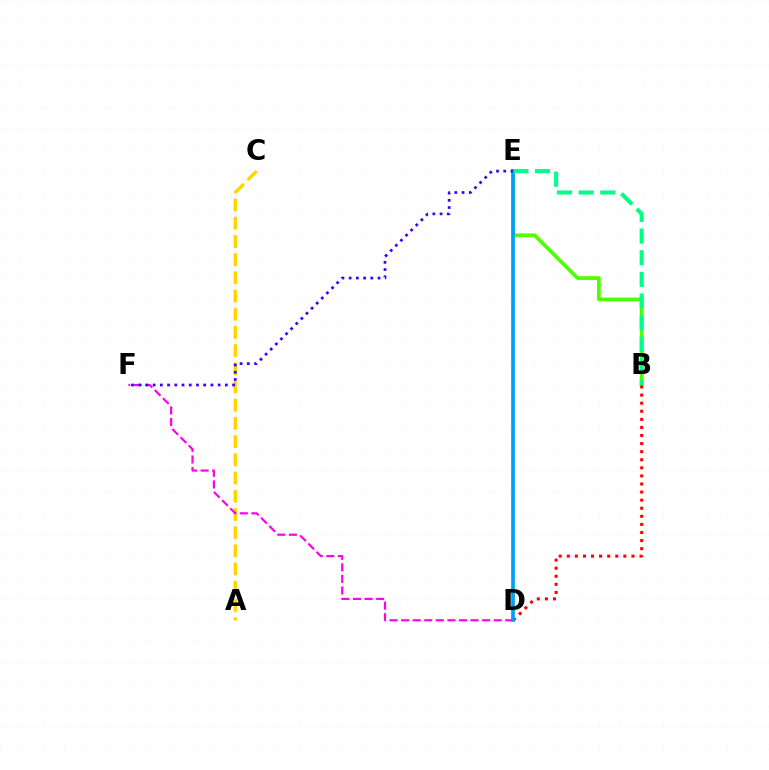{('B', 'E'): [{'color': '#4fff00', 'line_style': 'solid', 'thickness': 2.68}, {'color': '#00ff86', 'line_style': 'dashed', 'thickness': 2.94}], ('A', 'C'): [{'color': '#ffd500', 'line_style': 'dashed', 'thickness': 2.47}], ('D', 'F'): [{'color': '#ff00ed', 'line_style': 'dashed', 'thickness': 1.57}], ('B', 'D'): [{'color': '#ff0000', 'line_style': 'dotted', 'thickness': 2.2}], ('D', 'E'): [{'color': '#009eff', 'line_style': 'solid', 'thickness': 2.65}], ('E', 'F'): [{'color': '#3700ff', 'line_style': 'dotted', 'thickness': 1.96}]}